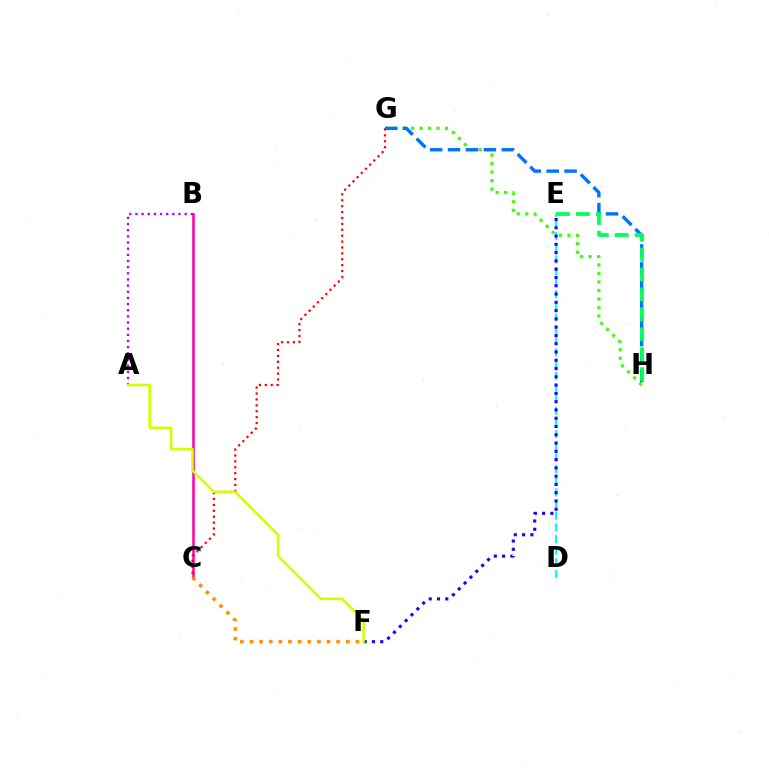{('G', 'H'): [{'color': '#3dff00', 'line_style': 'dotted', 'thickness': 2.31}, {'color': '#0074ff', 'line_style': 'dashed', 'thickness': 2.43}], ('D', 'E'): [{'color': '#00fff6', 'line_style': 'dashed', 'thickness': 1.58}], ('E', 'H'): [{'color': '#00ff5c', 'line_style': 'dashed', 'thickness': 2.71}], ('B', 'C'): [{'color': '#ff00ac', 'line_style': 'solid', 'thickness': 1.83}], ('E', 'F'): [{'color': '#2500ff', 'line_style': 'dotted', 'thickness': 2.25}], ('C', 'G'): [{'color': '#ff0000', 'line_style': 'dotted', 'thickness': 1.6}], ('A', 'B'): [{'color': '#b900ff', 'line_style': 'dotted', 'thickness': 1.67}], ('C', 'F'): [{'color': '#ff9400', 'line_style': 'dotted', 'thickness': 2.62}], ('A', 'F'): [{'color': '#d1ff00', 'line_style': 'solid', 'thickness': 1.85}]}